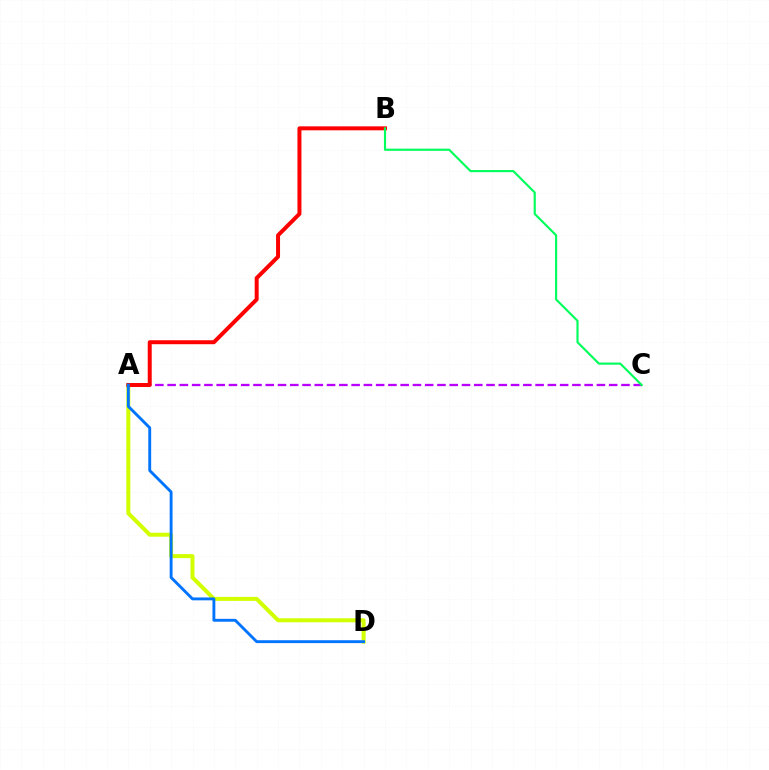{('A', 'D'): [{'color': '#d1ff00', 'line_style': 'solid', 'thickness': 2.88}, {'color': '#0074ff', 'line_style': 'solid', 'thickness': 2.07}], ('A', 'C'): [{'color': '#b900ff', 'line_style': 'dashed', 'thickness': 1.67}], ('A', 'B'): [{'color': '#ff0000', 'line_style': 'solid', 'thickness': 2.86}], ('B', 'C'): [{'color': '#00ff5c', 'line_style': 'solid', 'thickness': 1.55}]}